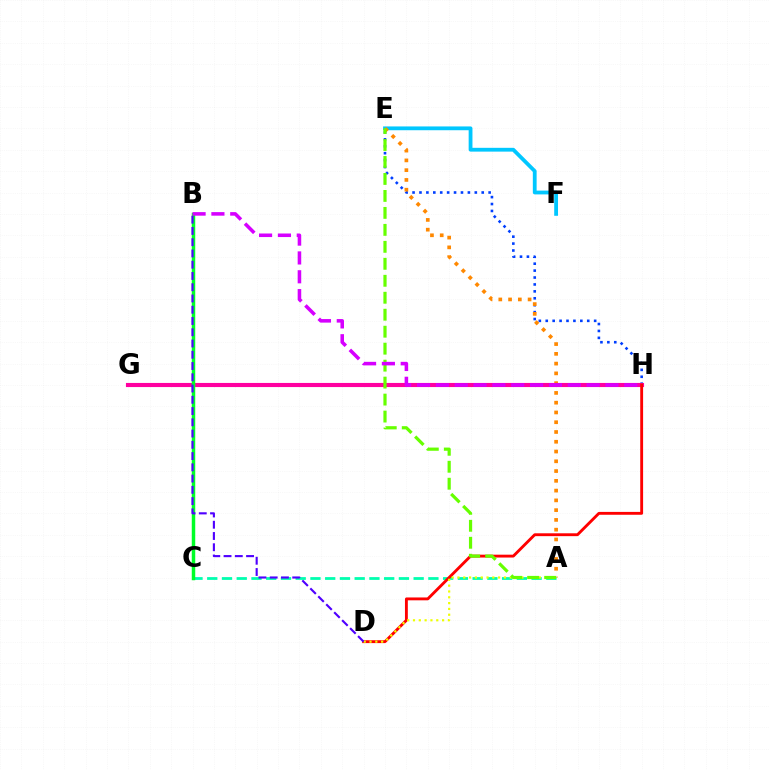{('E', 'F'): [{'color': '#00c7ff', 'line_style': 'solid', 'thickness': 2.73}], ('E', 'H'): [{'color': '#003fff', 'line_style': 'dotted', 'thickness': 1.88}], ('A', 'E'): [{'color': '#ff8800', 'line_style': 'dotted', 'thickness': 2.65}, {'color': '#66ff00', 'line_style': 'dashed', 'thickness': 2.31}], ('A', 'C'): [{'color': '#00ffaf', 'line_style': 'dashed', 'thickness': 2.0}], ('G', 'H'): [{'color': '#ff00a0', 'line_style': 'solid', 'thickness': 2.96}], ('D', 'H'): [{'color': '#ff0000', 'line_style': 'solid', 'thickness': 2.06}], ('B', 'C'): [{'color': '#00ff27', 'line_style': 'solid', 'thickness': 2.51}], ('A', 'D'): [{'color': '#eeff00', 'line_style': 'dotted', 'thickness': 1.58}], ('B', 'D'): [{'color': '#4f00ff', 'line_style': 'dashed', 'thickness': 1.53}], ('B', 'H'): [{'color': '#d600ff', 'line_style': 'dashed', 'thickness': 2.56}]}